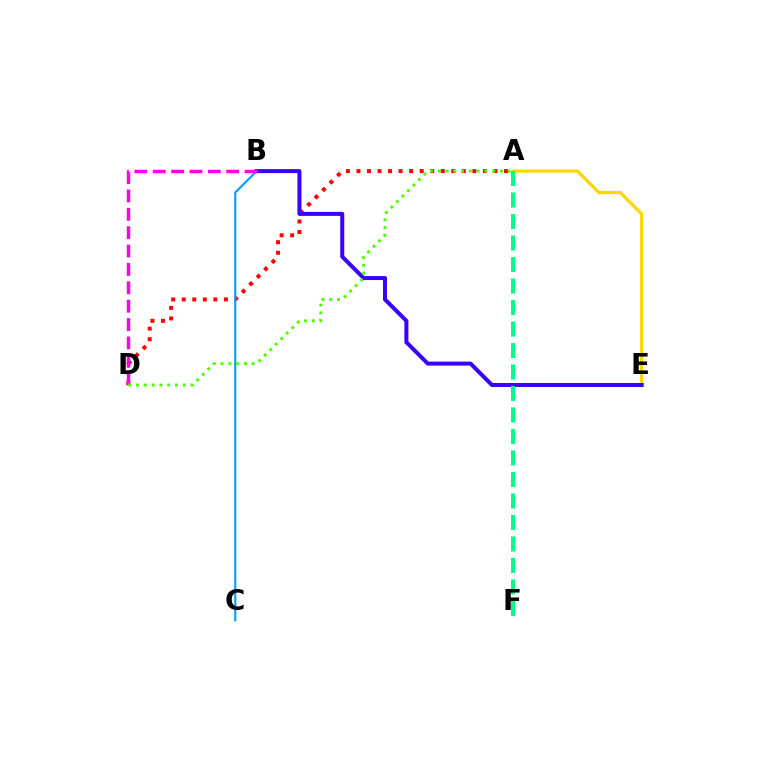{('A', 'E'): [{'color': '#ffd500', 'line_style': 'solid', 'thickness': 2.28}], ('A', 'D'): [{'color': '#ff0000', 'line_style': 'dotted', 'thickness': 2.86}, {'color': '#4fff00', 'line_style': 'dotted', 'thickness': 2.11}], ('B', 'E'): [{'color': '#3700ff', 'line_style': 'solid', 'thickness': 2.88}], ('A', 'F'): [{'color': '#00ff86', 'line_style': 'dashed', 'thickness': 2.92}], ('B', 'C'): [{'color': '#009eff', 'line_style': 'solid', 'thickness': 1.52}], ('B', 'D'): [{'color': '#ff00ed', 'line_style': 'dashed', 'thickness': 2.5}]}